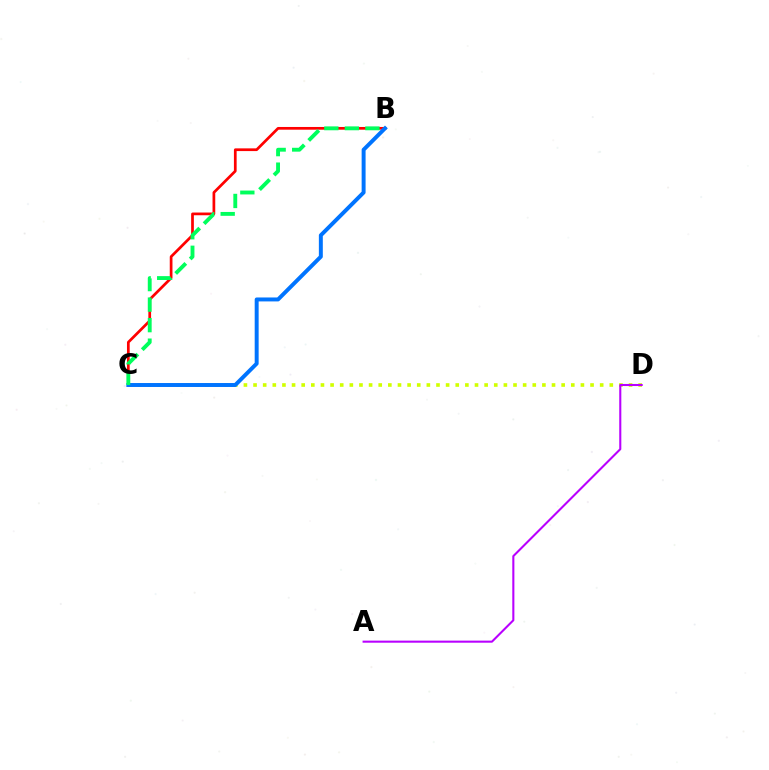{('C', 'D'): [{'color': '#d1ff00', 'line_style': 'dotted', 'thickness': 2.62}], ('A', 'D'): [{'color': '#b900ff', 'line_style': 'solid', 'thickness': 1.5}], ('B', 'C'): [{'color': '#ff0000', 'line_style': 'solid', 'thickness': 1.96}, {'color': '#0074ff', 'line_style': 'solid', 'thickness': 2.84}, {'color': '#00ff5c', 'line_style': 'dashed', 'thickness': 2.79}]}